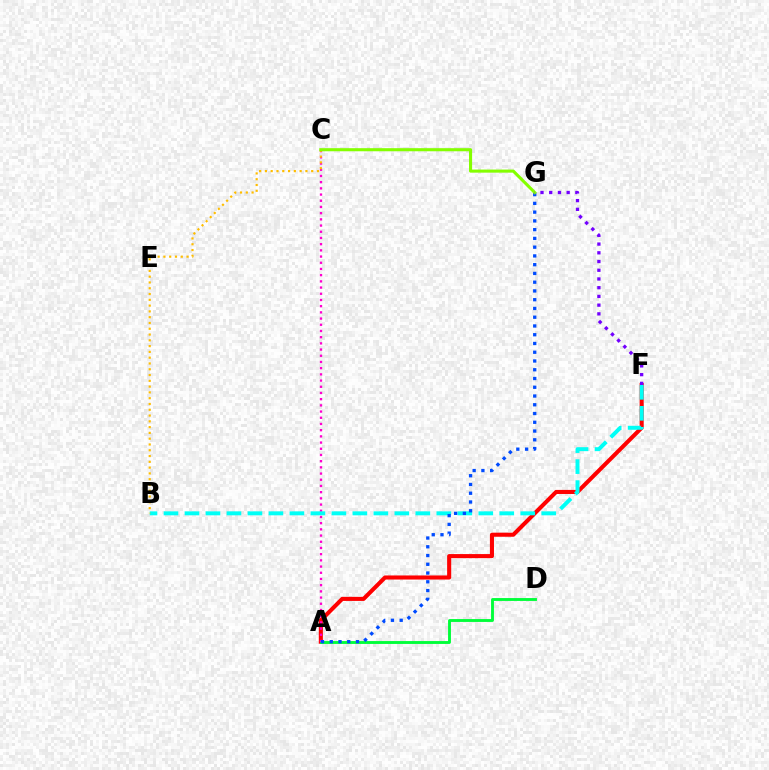{('A', 'F'): [{'color': '#ff0000', 'line_style': 'solid', 'thickness': 2.93}], ('A', 'D'): [{'color': '#00ff39', 'line_style': 'solid', 'thickness': 2.07}], ('A', 'C'): [{'color': '#ff00cf', 'line_style': 'dotted', 'thickness': 1.68}], ('B', 'F'): [{'color': '#00fff6', 'line_style': 'dashed', 'thickness': 2.85}], ('B', 'C'): [{'color': '#ffbd00', 'line_style': 'dotted', 'thickness': 1.57}], ('A', 'G'): [{'color': '#004bff', 'line_style': 'dotted', 'thickness': 2.38}], ('C', 'G'): [{'color': '#84ff00', 'line_style': 'solid', 'thickness': 2.22}], ('F', 'G'): [{'color': '#7200ff', 'line_style': 'dotted', 'thickness': 2.37}]}